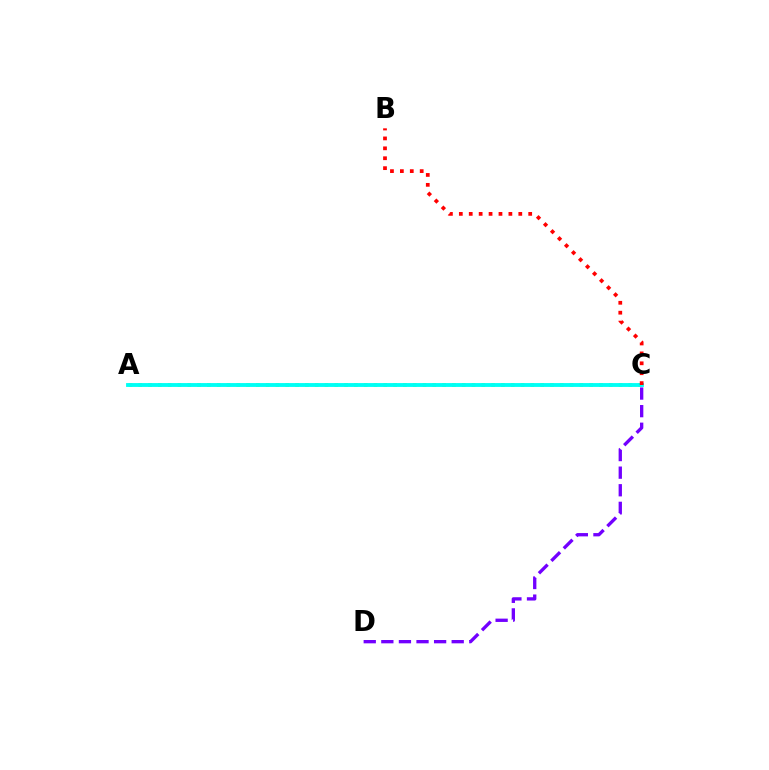{('A', 'C'): [{'color': '#84ff00', 'line_style': 'dotted', 'thickness': 2.66}, {'color': '#00fff6', 'line_style': 'solid', 'thickness': 2.77}], ('B', 'C'): [{'color': '#ff0000', 'line_style': 'dotted', 'thickness': 2.69}], ('C', 'D'): [{'color': '#7200ff', 'line_style': 'dashed', 'thickness': 2.39}]}